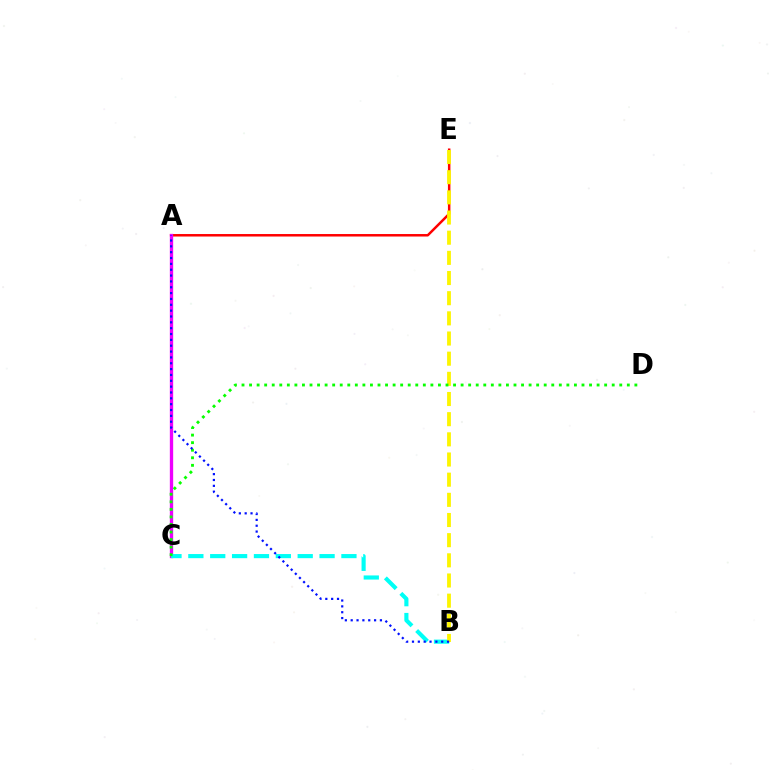{('A', 'E'): [{'color': '#ff0000', 'line_style': 'solid', 'thickness': 1.79}], ('A', 'C'): [{'color': '#ee00ff', 'line_style': 'solid', 'thickness': 2.4}], ('B', 'C'): [{'color': '#00fff6', 'line_style': 'dashed', 'thickness': 2.97}], ('B', 'E'): [{'color': '#fcf500', 'line_style': 'dashed', 'thickness': 2.74}], ('C', 'D'): [{'color': '#08ff00', 'line_style': 'dotted', 'thickness': 2.05}], ('A', 'B'): [{'color': '#0010ff', 'line_style': 'dotted', 'thickness': 1.59}]}